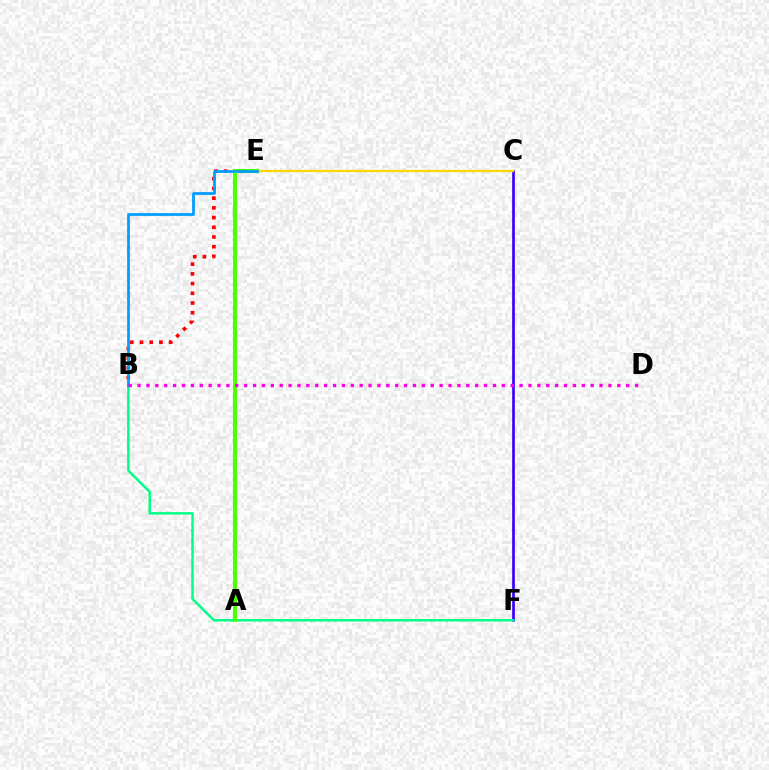{('C', 'F'): [{'color': '#3700ff', 'line_style': 'solid', 'thickness': 1.93}], ('B', 'E'): [{'color': '#ff0000', 'line_style': 'dotted', 'thickness': 2.64}, {'color': '#009eff', 'line_style': 'solid', 'thickness': 1.99}], ('B', 'F'): [{'color': '#00ff86', 'line_style': 'solid', 'thickness': 1.78}], ('A', 'E'): [{'color': '#4fff00', 'line_style': 'solid', 'thickness': 2.93}], ('C', 'E'): [{'color': '#ffd500', 'line_style': 'solid', 'thickness': 1.61}], ('B', 'D'): [{'color': '#ff00ed', 'line_style': 'dotted', 'thickness': 2.41}]}